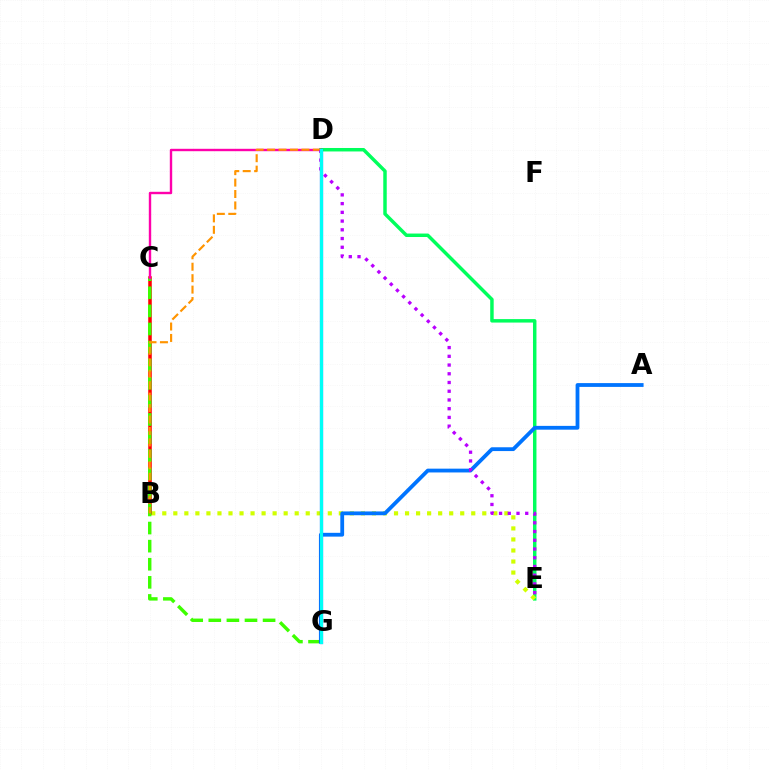{('D', 'E'): [{'color': '#00ff5c', 'line_style': 'solid', 'thickness': 2.5}, {'color': '#b900ff', 'line_style': 'dotted', 'thickness': 2.37}], ('B', 'E'): [{'color': '#d1ff00', 'line_style': 'dotted', 'thickness': 3.0}], ('B', 'C'): [{'color': '#ff0000', 'line_style': 'solid', 'thickness': 2.54}], ('C', 'G'): [{'color': '#3dff00', 'line_style': 'dashed', 'thickness': 2.46}], ('A', 'G'): [{'color': '#0074ff', 'line_style': 'solid', 'thickness': 2.73}], ('C', 'D'): [{'color': '#ff00ac', 'line_style': 'solid', 'thickness': 1.73}], ('D', 'G'): [{'color': '#2500ff', 'line_style': 'solid', 'thickness': 2.28}, {'color': '#00fff6', 'line_style': 'solid', 'thickness': 2.29}], ('B', 'D'): [{'color': '#ff9400', 'line_style': 'dashed', 'thickness': 1.55}]}